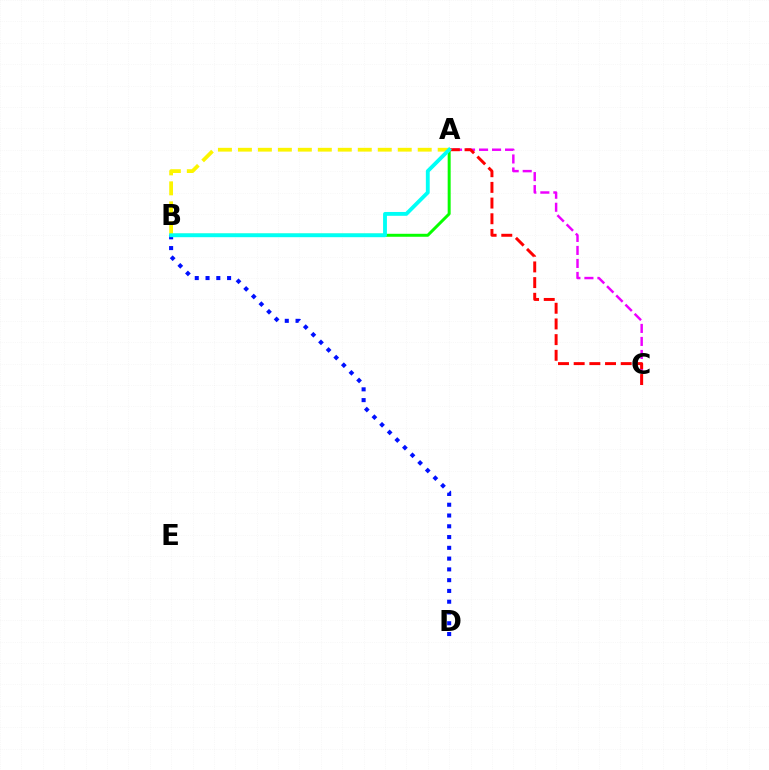{('A', 'B'): [{'color': '#08ff00', 'line_style': 'solid', 'thickness': 2.14}, {'color': '#fcf500', 'line_style': 'dashed', 'thickness': 2.71}, {'color': '#00fff6', 'line_style': 'solid', 'thickness': 2.77}], ('A', 'C'): [{'color': '#ee00ff', 'line_style': 'dashed', 'thickness': 1.77}, {'color': '#ff0000', 'line_style': 'dashed', 'thickness': 2.13}], ('B', 'D'): [{'color': '#0010ff', 'line_style': 'dotted', 'thickness': 2.93}]}